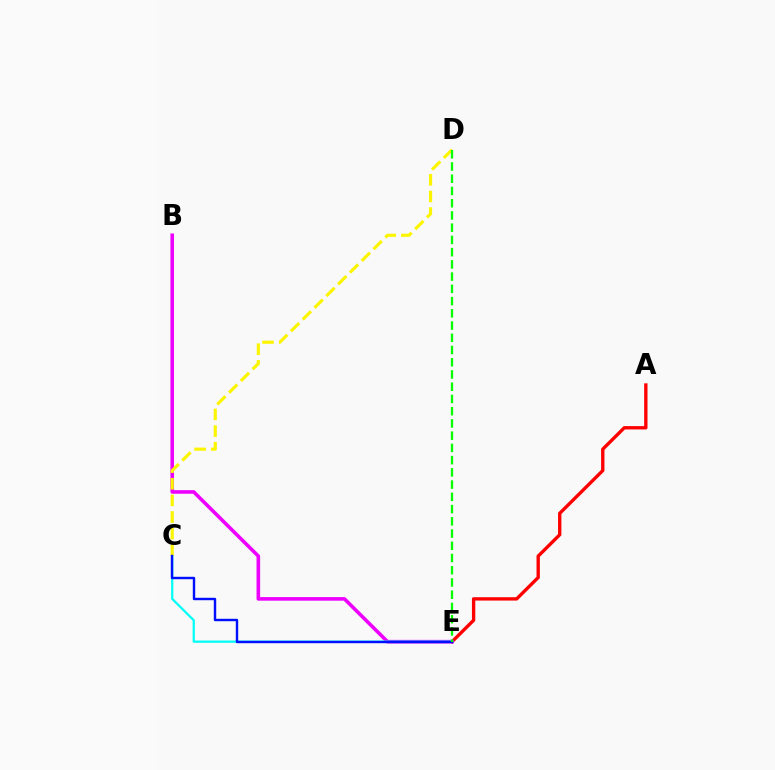{('A', 'E'): [{'color': '#ff0000', 'line_style': 'solid', 'thickness': 2.41}], ('B', 'E'): [{'color': '#ee00ff', 'line_style': 'solid', 'thickness': 2.58}], ('C', 'D'): [{'color': '#fcf500', 'line_style': 'dashed', 'thickness': 2.26}], ('C', 'E'): [{'color': '#00fff6', 'line_style': 'solid', 'thickness': 1.61}, {'color': '#0010ff', 'line_style': 'solid', 'thickness': 1.74}], ('D', 'E'): [{'color': '#08ff00', 'line_style': 'dashed', 'thickness': 1.66}]}